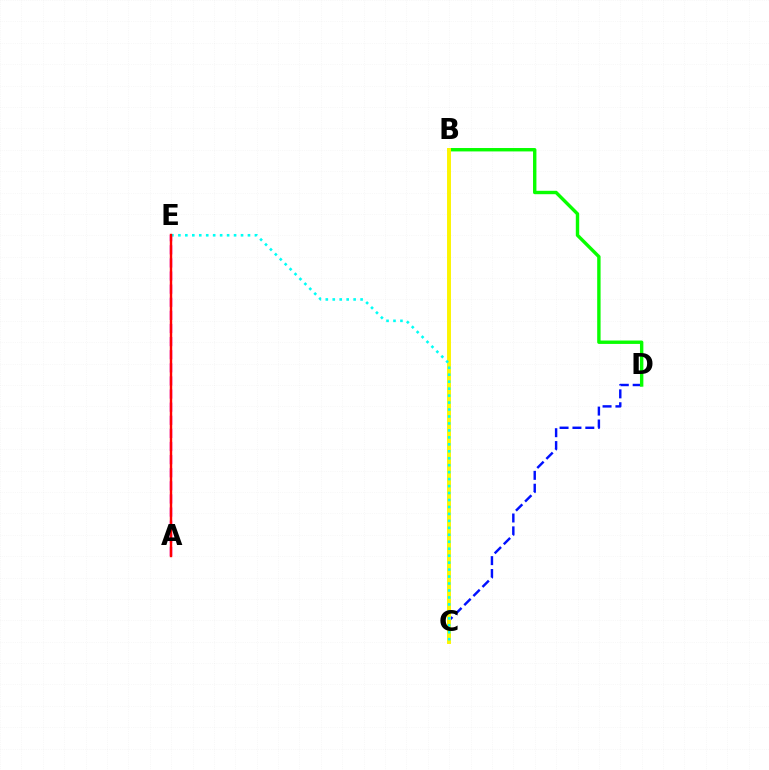{('C', 'D'): [{'color': '#0010ff', 'line_style': 'dashed', 'thickness': 1.75}], ('A', 'E'): [{'color': '#ee00ff', 'line_style': 'dashed', 'thickness': 1.78}, {'color': '#ff0000', 'line_style': 'solid', 'thickness': 1.75}], ('B', 'D'): [{'color': '#08ff00', 'line_style': 'solid', 'thickness': 2.44}], ('B', 'C'): [{'color': '#fcf500', 'line_style': 'solid', 'thickness': 2.83}], ('C', 'E'): [{'color': '#00fff6', 'line_style': 'dotted', 'thickness': 1.89}]}